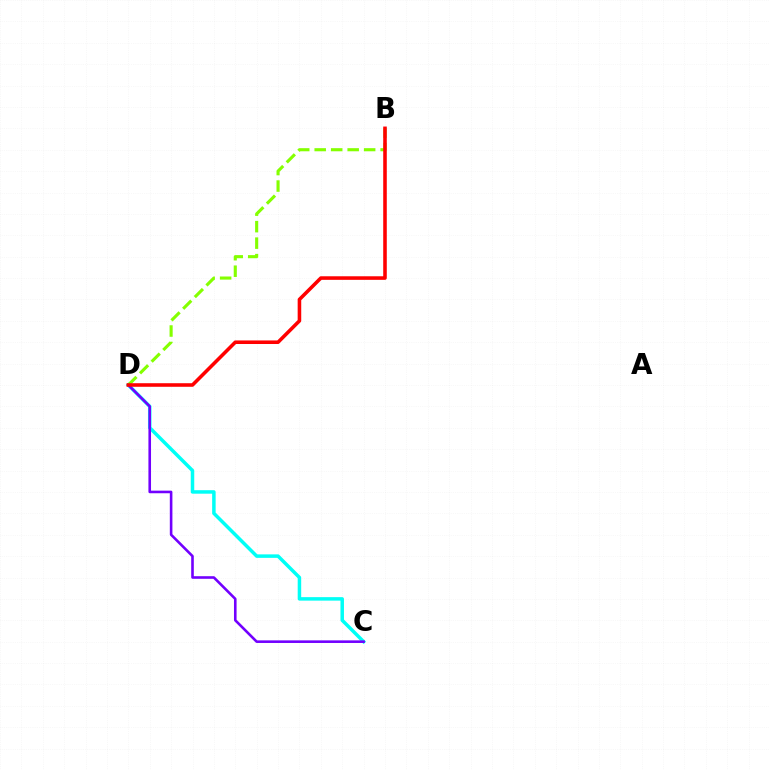{('C', 'D'): [{'color': '#00fff6', 'line_style': 'solid', 'thickness': 2.52}, {'color': '#7200ff', 'line_style': 'solid', 'thickness': 1.87}], ('B', 'D'): [{'color': '#84ff00', 'line_style': 'dashed', 'thickness': 2.24}, {'color': '#ff0000', 'line_style': 'solid', 'thickness': 2.57}]}